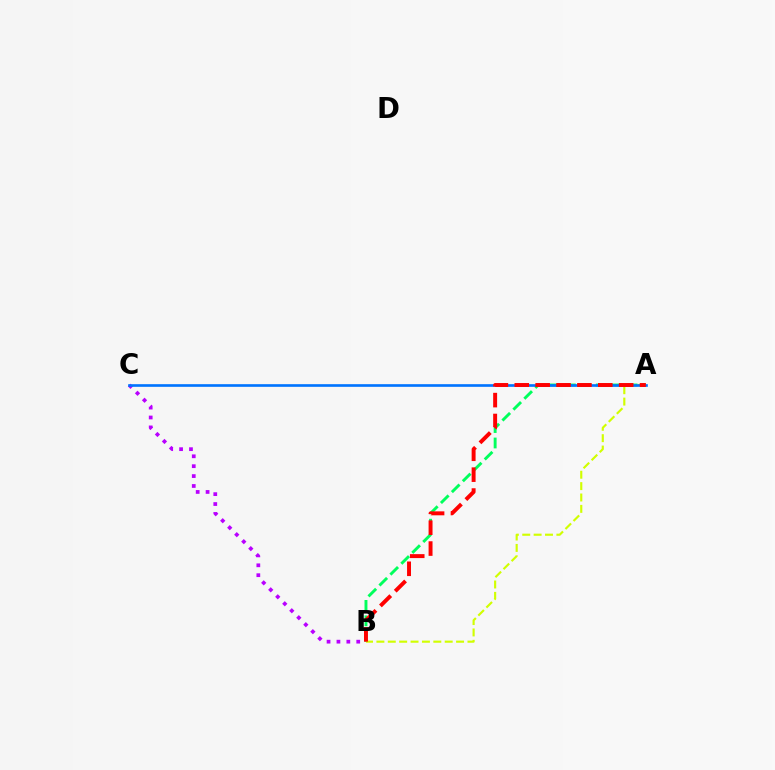{('A', 'B'): [{'color': '#00ff5c', 'line_style': 'dashed', 'thickness': 2.1}, {'color': '#d1ff00', 'line_style': 'dashed', 'thickness': 1.55}, {'color': '#ff0000', 'line_style': 'dashed', 'thickness': 2.84}], ('B', 'C'): [{'color': '#b900ff', 'line_style': 'dotted', 'thickness': 2.69}], ('A', 'C'): [{'color': '#0074ff', 'line_style': 'solid', 'thickness': 1.91}]}